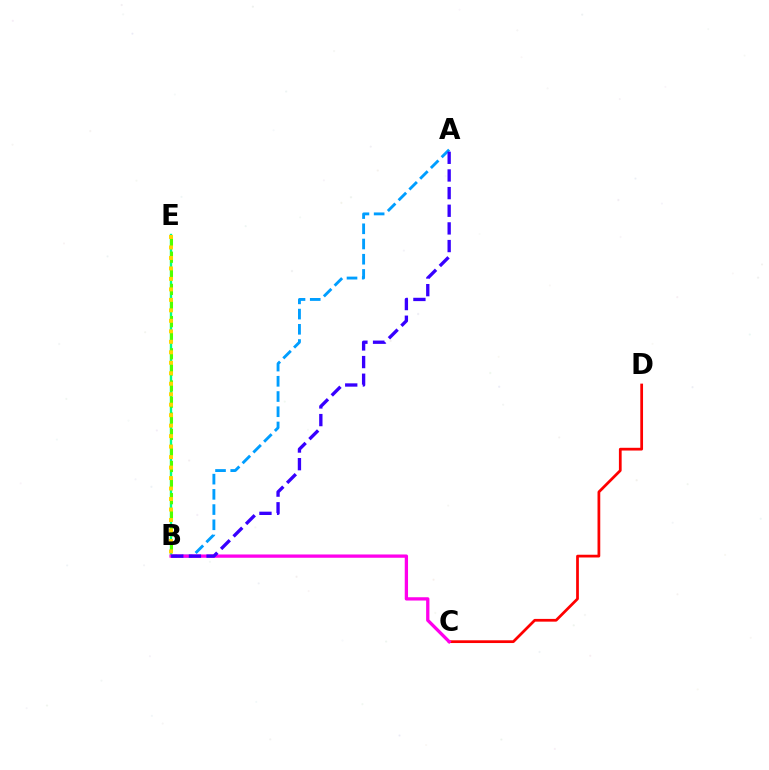{('A', 'B'): [{'color': '#009eff', 'line_style': 'dashed', 'thickness': 2.07}, {'color': '#3700ff', 'line_style': 'dashed', 'thickness': 2.4}], ('C', 'D'): [{'color': '#ff0000', 'line_style': 'solid', 'thickness': 1.98}], ('B', 'E'): [{'color': '#00ff86', 'line_style': 'solid', 'thickness': 1.71}, {'color': '#4fff00', 'line_style': 'dashed', 'thickness': 2.19}, {'color': '#ffd500', 'line_style': 'dotted', 'thickness': 2.85}], ('B', 'C'): [{'color': '#ff00ed', 'line_style': 'solid', 'thickness': 2.37}]}